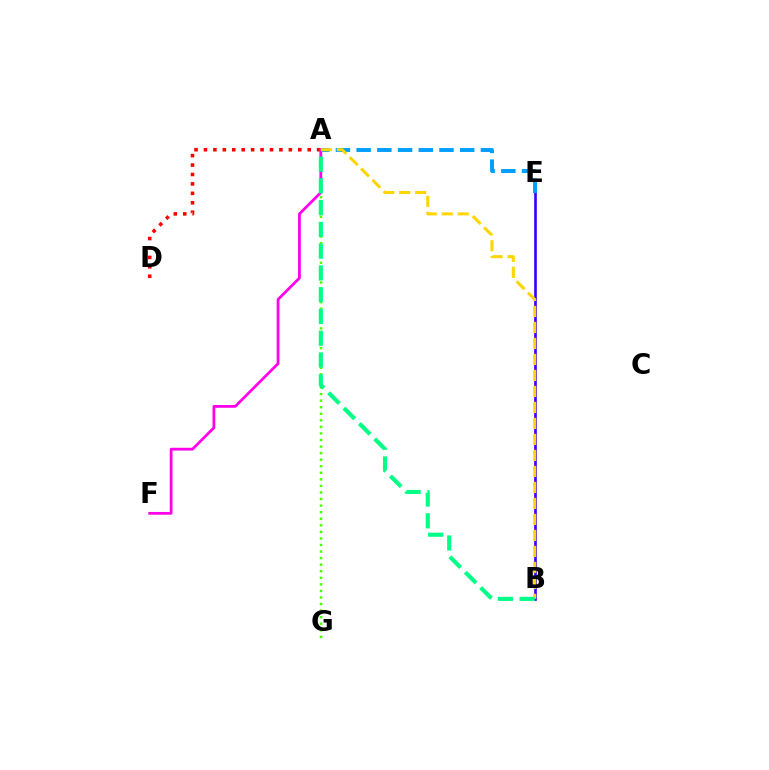{('A', 'D'): [{'color': '#ff0000', 'line_style': 'dotted', 'thickness': 2.56}], ('A', 'G'): [{'color': '#4fff00', 'line_style': 'dotted', 'thickness': 1.78}], ('A', 'F'): [{'color': '#ff00ed', 'line_style': 'solid', 'thickness': 2.0}], ('B', 'E'): [{'color': '#3700ff', 'line_style': 'solid', 'thickness': 1.91}], ('A', 'E'): [{'color': '#009eff', 'line_style': 'dashed', 'thickness': 2.81}], ('A', 'B'): [{'color': '#ffd500', 'line_style': 'dashed', 'thickness': 2.17}, {'color': '#00ff86', 'line_style': 'dashed', 'thickness': 2.96}]}